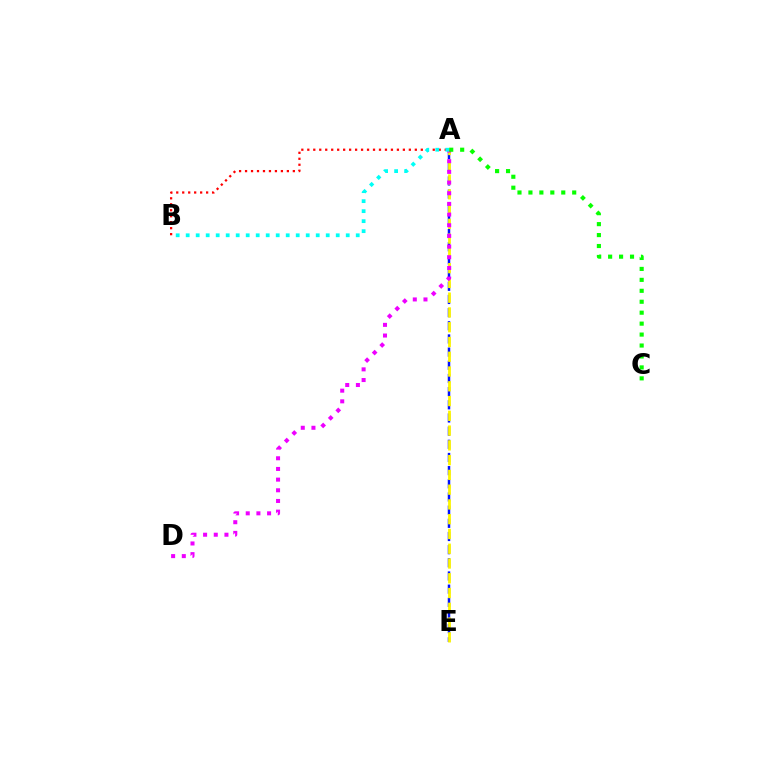{('A', 'B'): [{'color': '#ff0000', 'line_style': 'dotted', 'thickness': 1.62}, {'color': '#00fff6', 'line_style': 'dotted', 'thickness': 2.72}], ('A', 'E'): [{'color': '#0010ff', 'line_style': 'dashed', 'thickness': 1.79}, {'color': '#fcf500', 'line_style': 'dashed', 'thickness': 2.01}], ('A', 'D'): [{'color': '#ee00ff', 'line_style': 'dotted', 'thickness': 2.9}], ('A', 'C'): [{'color': '#08ff00', 'line_style': 'dotted', 'thickness': 2.97}]}